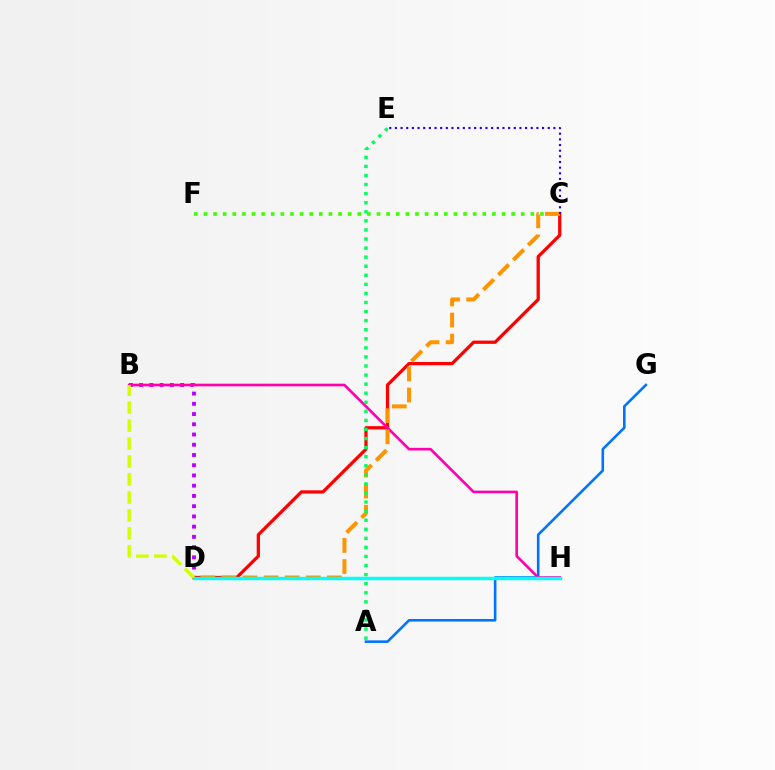{('A', 'G'): [{'color': '#0074ff', 'line_style': 'solid', 'thickness': 1.87}], ('C', 'D'): [{'color': '#ff0000', 'line_style': 'solid', 'thickness': 2.34}, {'color': '#ff9400', 'line_style': 'dashed', 'thickness': 2.87}], ('C', 'F'): [{'color': '#3dff00', 'line_style': 'dotted', 'thickness': 2.61}], ('B', 'D'): [{'color': '#b900ff', 'line_style': 'dotted', 'thickness': 2.78}, {'color': '#d1ff00', 'line_style': 'dashed', 'thickness': 2.44}], ('B', 'H'): [{'color': '#ff00ac', 'line_style': 'solid', 'thickness': 1.89}], ('D', 'H'): [{'color': '#00fff6', 'line_style': 'solid', 'thickness': 2.47}], ('C', 'E'): [{'color': '#2500ff', 'line_style': 'dotted', 'thickness': 1.54}], ('A', 'E'): [{'color': '#00ff5c', 'line_style': 'dotted', 'thickness': 2.46}]}